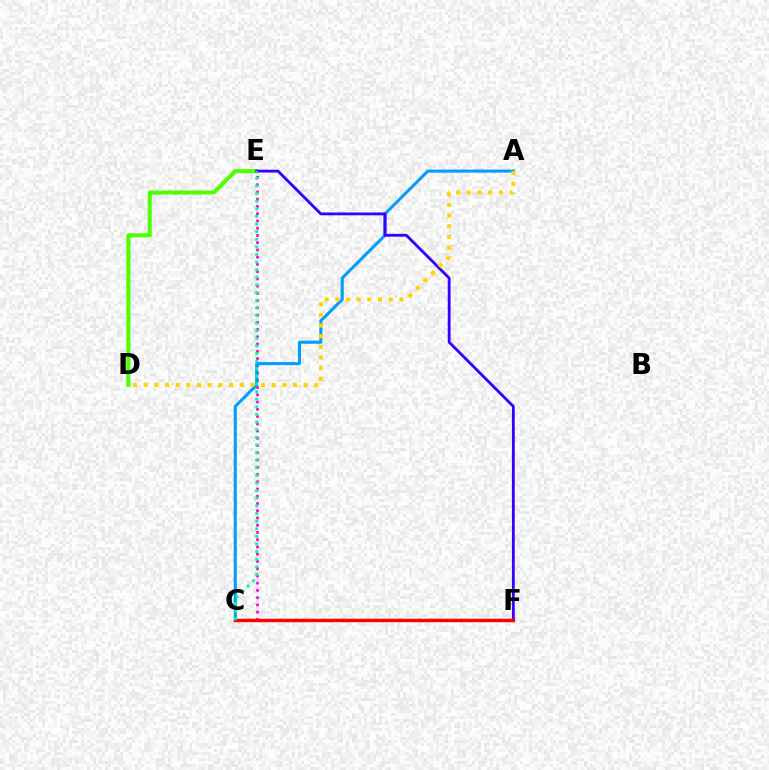{('C', 'E'): [{'color': '#ff00ed', 'line_style': 'dotted', 'thickness': 1.97}, {'color': '#00ff86', 'line_style': 'dotted', 'thickness': 2.07}], ('D', 'E'): [{'color': '#4fff00', 'line_style': 'solid', 'thickness': 2.92}], ('A', 'C'): [{'color': '#009eff', 'line_style': 'solid', 'thickness': 2.21}], ('E', 'F'): [{'color': '#3700ff', 'line_style': 'solid', 'thickness': 2.04}], ('A', 'D'): [{'color': '#ffd500', 'line_style': 'dotted', 'thickness': 2.9}], ('C', 'F'): [{'color': '#ff0000', 'line_style': 'solid', 'thickness': 2.47}]}